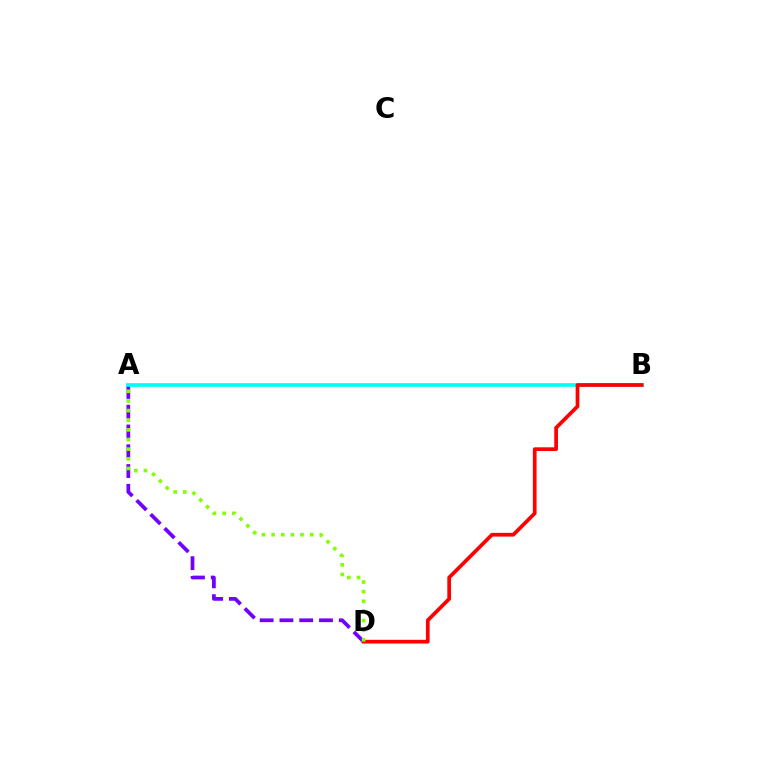{('A', 'D'): [{'color': '#7200ff', 'line_style': 'dashed', 'thickness': 2.69}, {'color': '#84ff00', 'line_style': 'dotted', 'thickness': 2.62}], ('A', 'B'): [{'color': '#00fff6', 'line_style': 'solid', 'thickness': 2.66}], ('B', 'D'): [{'color': '#ff0000', 'line_style': 'solid', 'thickness': 2.67}]}